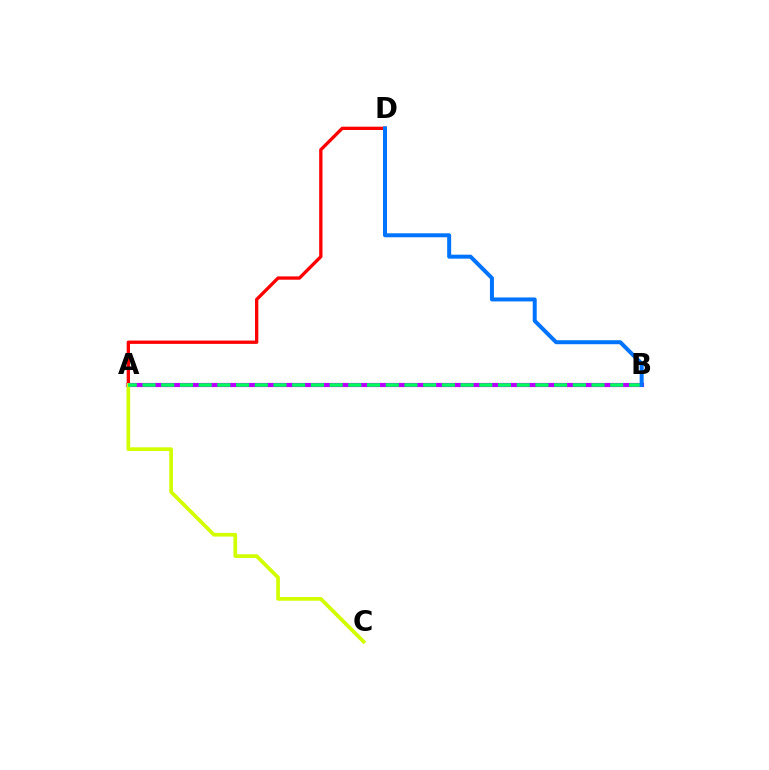{('A', 'D'): [{'color': '#ff0000', 'line_style': 'solid', 'thickness': 2.38}], ('A', 'B'): [{'color': '#b900ff', 'line_style': 'solid', 'thickness': 3.0}, {'color': '#00ff5c', 'line_style': 'dashed', 'thickness': 2.54}], ('A', 'C'): [{'color': '#d1ff00', 'line_style': 'solid', 'thickness': 2.67}], ('B', 'D'): [{'color': '#0074ff', 'line_style': 'solid', 'thickness': 2.87}]}